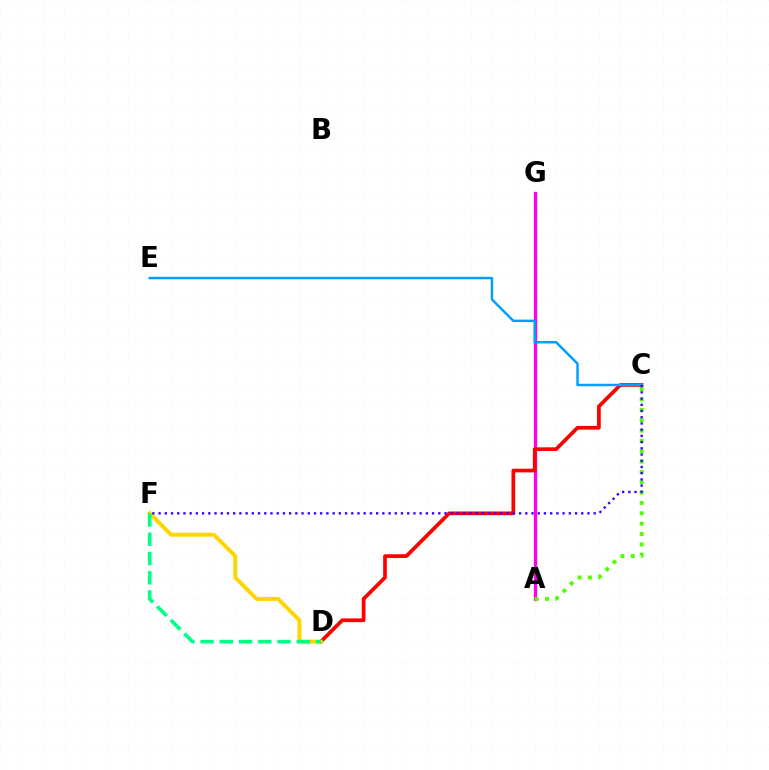{('A', 'G'): [{'color': '#ff00ed', 'line_style': 'solid', 'thickness': 2.38}], ('C', 'D'): [{'color': '#ff0000', 'line_style': 'solid', 'thickness': 2.67}], ('C', 'E'): [{'color': '#009eff', 'line_style': 'solid', 'thickness': 1.77}], ('A', 'C'): [{'color': '#4fff00', 'line_style': 'dotted', 'thickness': 2.81}], ('D', 'F'): [{'color': '#ffd500', 'line_style': 'solid', 'thickness': 2.86}, {'color': '#00ff86', 'line_style': 'dashed', 'thickness': 2.61}], ('C', 'F'): [{'color': '#3700ff', 'line_style': 'dotted', 'thickness': 1.69}]}